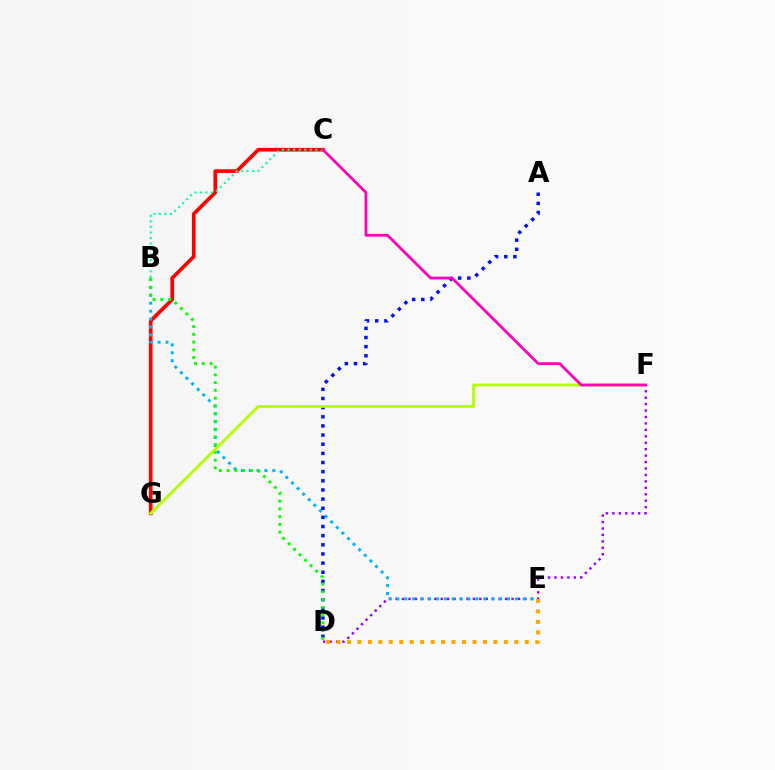{('D', 'F'): [{'color': '#9b00ff', 'line_style': 'dotted', 'thickness': 1.75}], ('C', 'G'): [{'color': '#ff0000', 'line_style': 'solid', 'thickness': 2.65}], ('B', 'E'): [{'color': '#00b5ff', 'line_style': 'dotted', 'thickness': 2.15}], ('D', 'E'): [{'color': '#ffa500', 'line_style': 'dotted', 'thickness': 2.84}], ('A', 'D'): [{'color': '#0010ff', 'line_style': 'dotted', 'thickness': 2.48}], ('B', 'D'): [{'color': '#08ff00', 'line_style': 'dotted', 'thickness': 2.11}], ('B', 'C'): [{'color': '#00ff9d', 'line_style': 'dotted', 'thickness': 1.51}], ('F', 'G'): [{'color': '#b3ff00', 'line_style': 'solid', 'thickness': 2.04}], ('C', 'F'): [{'color': '#ff00bd', 'line_style': 'solid', 'thickness': 1.99}]}